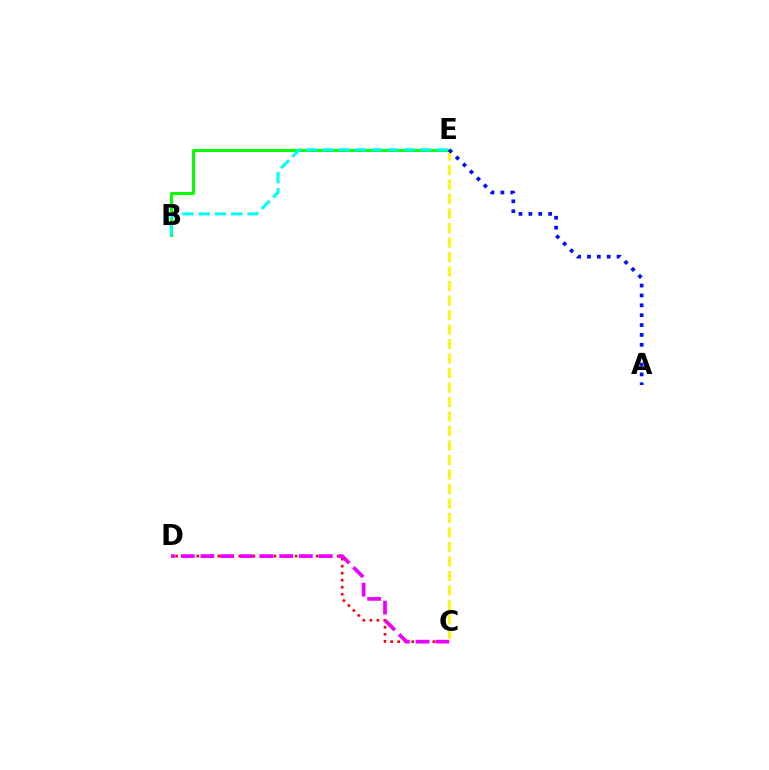{('C', 'D'): [{'color': '#ff0000', 'line_style': 'dotted', 'thickness': 1.91}, {'color': '#ee00ff', 'line_style': 'dashed', 'thickness': 2.68}], ('C', 'E'): [{'color': '#fcf500', 'line_style': 'dashed', 'thickness': 1.97}], ('B', 'E'): [{'color': '#08ff00', 'line_style': 'solid', 'thickness': 2.14}, {'color': '#00fff6', 'line_style': 'dashed', 'thickness': 2.21}], ('A', 'E'): [{'color': '#0010ff', 'line_style': 'dotted', 'thickness': 2.68}]}